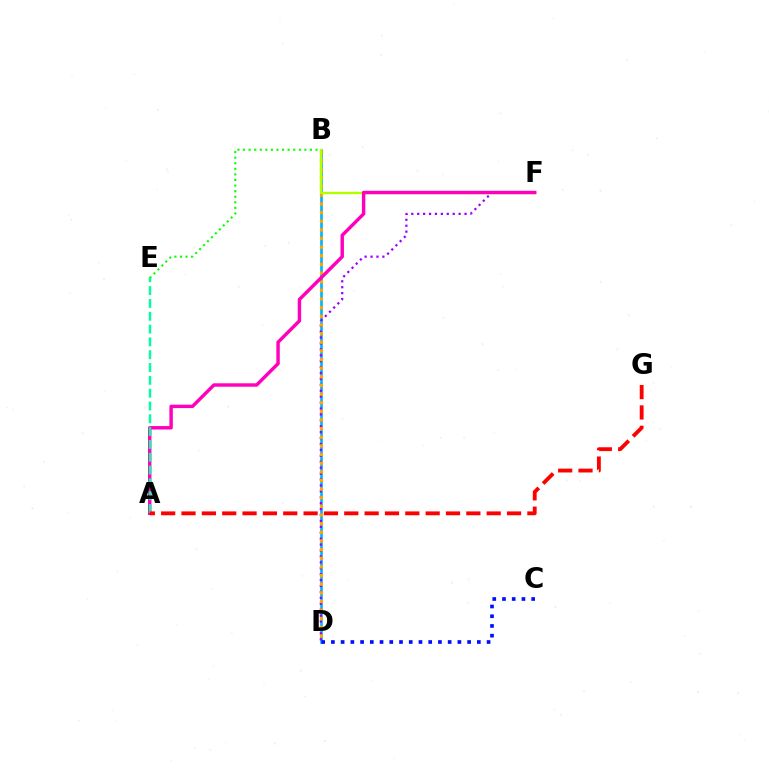{('B', 'D'): [{'color': '#00b5ff', 'line_style': 'solid', 'thickness': 1.93}, {'color': '#ffa500', 'line_style': 'dotted', 'thickness': 2.35}], ('D', 'F'): [{'color': '#9b00ff', 'line_style': 'dotted', 'thickness': 1.61}], ('B', 'E'): [{'color': '#08ff00', 'line_style': 'dotted', 'thickness': 1.52}], ('B', 'F'): [{'color': '#b3ff00', 'line_style': 'solid', 'thickness': 1.72}], ('A', 'F'): [{'color': '#ff00bd', 'line_style': 'solid', 'thickness': 2.47}], ('C', 'D'): [{'color': '#0010ff', 'line_style': 'dotted', 'thickness': 2.64}], ('A', 'E'): [{'color': '#00ff9d', 'line_style': 'dashed', 'thickness': 1.74}], ('A', 'G'): [{'color': '#ff0000', 'line_style': 'dashed', 'thickness': 2.76}]}